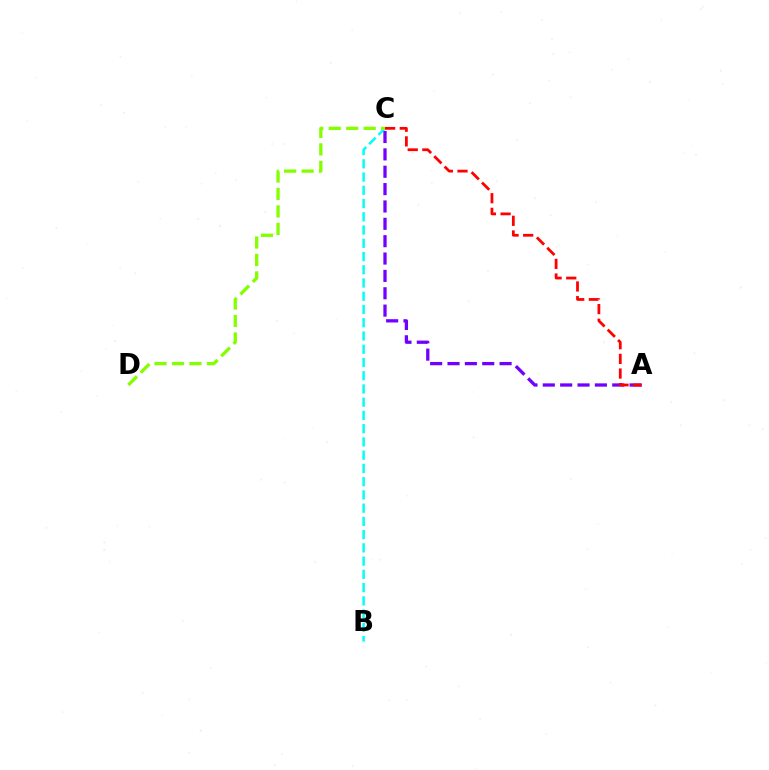{('B', 'C'): [{'color': '#00fff6', 'line_style': 'dashed', 'thickness': 1.8}], ('A', 'C'): [{'color': '#7200ff', 'line_style': 'dashed', 'thickness': 2.36}, {'color': '#ff0000', 'line_style': 'dashed', 'thickness': 1.99}], ('C', 'D'): [{'color': '#84ff00', 'line_style': 'dashed', 'thickness': 2.37}]}